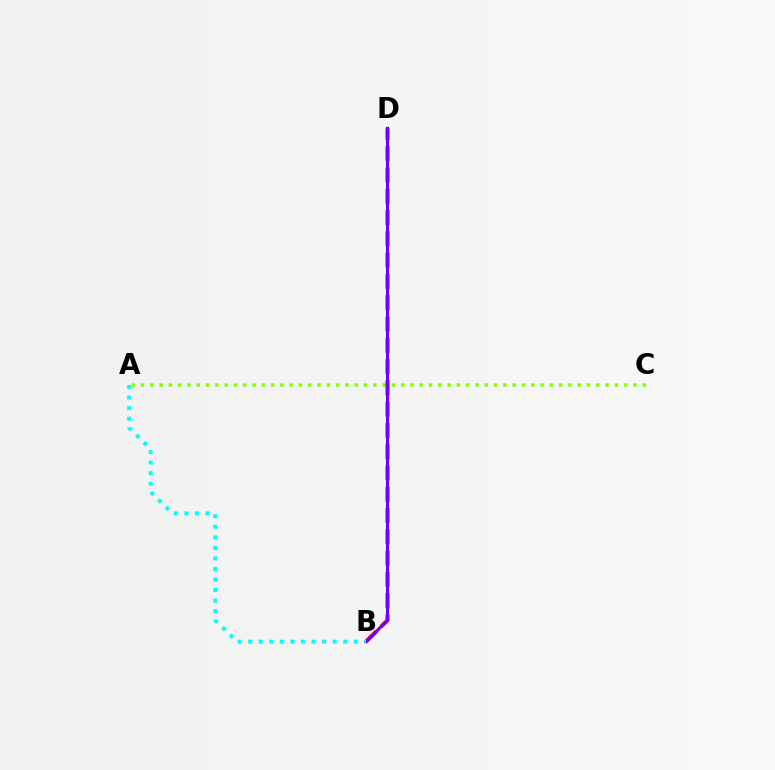{('A', 'C'): [{'color': '#84ff00', 'line_style': 'dotted', 'thickness': 2.52}], ('B', 'D'): [{'color': '#ff0000', 'line_style': 'dashed', 'thickness': 2.89}, {'color': '#7200ff', 'line_style': 'solid', 'thickness': 2.21}], ('A', 'B'): [{'color': '#00fff6', 'line_style': 'dotted', 'thickness': 2.87}]}